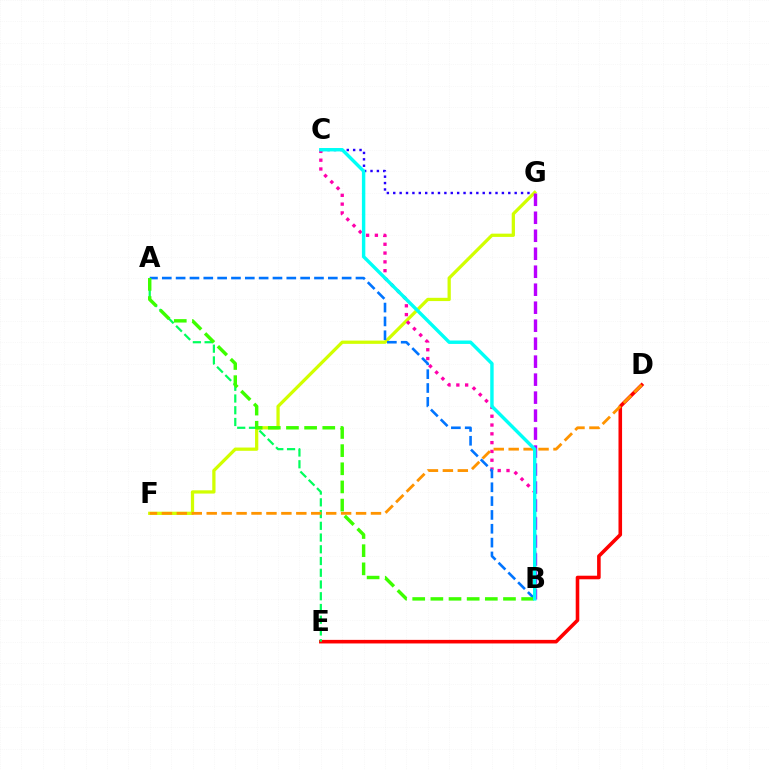{('C', 'G'): [{'color': '#2500ff', 'line_style': 'dotted', 'thickness': 1.74}], ('D', 'E'): [{'color': '#ff0000', 'line_style': 'solid', 'thickness': 2.58}], ('F', 'G'): [{'color': '#d1ff00', 'line_style': 'solid', 'thickness': 2.35}], ('B', 'C'): [{'color': '#ff00ac', 'line_style': 'dotted', 'thickness': 2.39}, {'color': '#00fff6', 'line_style': 'solid', 'thickness': 2.46}], ('A', 'B'): [{'color': '#0074ff', 'line_style': 'dashed', 'thickness': 1.88}, {'color': '#3dff00', 'line_style': 'dashed', 'thickness': 2.47}], ('B', 'G'): [{'color': '#b900ff', 'line_style': 'dashed', 'thickness': 2.44}], ('A', 'E'): [{'color': '#00ff5c', 'line_style': 'dashed', 'thickness': 1.59}], ('D', 'F'): [{'color': '#ff9400', 'line_style': 'dashed', 'thickness': 2.03}]}